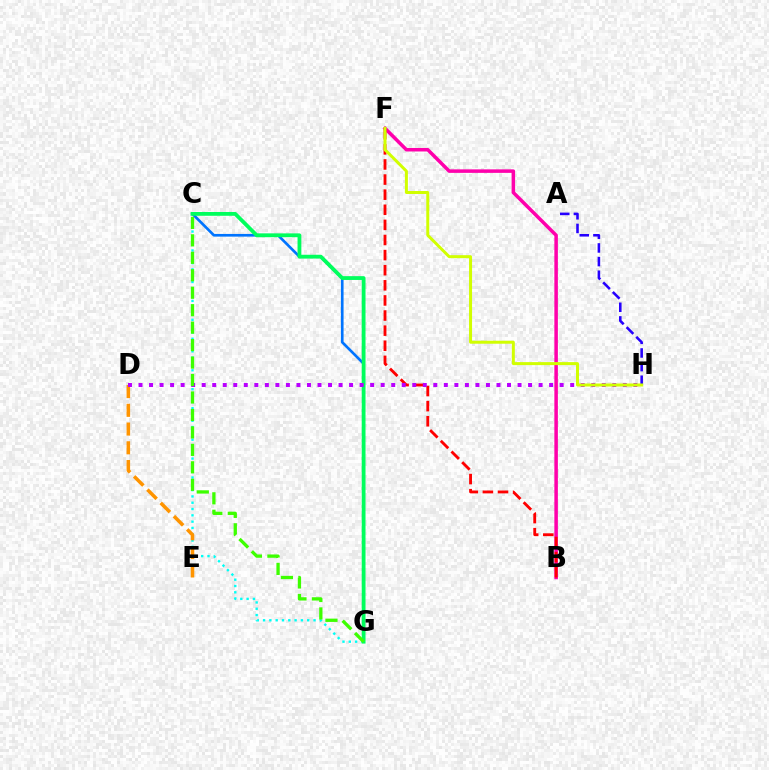{('B', 'F'): [{'color': '#ff00ac', 'line_style': 'solid', 'thickness': 2.53}, {'color': '#ff0000', 'line_style': 'dashed', 'thickness': 2.05}], ('C', 'G'): [{'color': '#00fff6', 'line_style': 'dotted', 'thickness': 1.71}, {'color': '#0074ff', 'line_style': 'solid', 'thickness': 1.93}, {'color': '#00ff5c', 'line_style': 'solid', 'thickness': 2.74}, {'color': '#3dff00', 'line_style': 'dashed', 'thickness': 2.37}], ('D', 'E'): [{'color': '#ff9400', 'line_style': 'dashed', 'thickness': 2.55}], ('A', 'H'): [{'color': '#2500ff', 'line_style': 'dashed', 'thickness': 1.85}], ('D', 'H'): [{'color': '#b900ff', 'line_style': 'dotted', 'thickness': 2.86}], ('F', 'H'): [{'color': '#d1ff00', 'line_style': 'solid', 'thickness': 2.16}]}